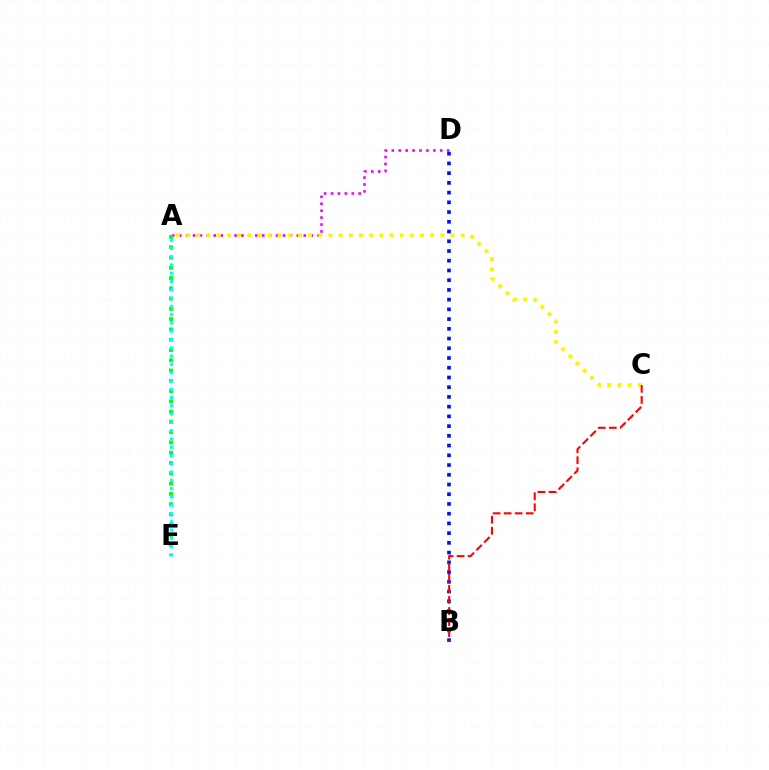{('A', 'D'): [{'color': '#ee00ff', 'line_style': 'dotted', 'thickness': 1.88}], ('A', 'E'): [{'color': '#08ff00', 'line_style': 'dotted', 'thickness': 2.79}, {'color': '#00fff6', 'line_style': 'dotted', 'thickness': 2.25}], ('A', 'C'): [{'color': '#fcf500', 'line_style': 'dotted', 'thickness': 2.76}], ('B', 'D'): [{'color': '#0010ff', 'line_style': 'dotted', 'thickness': 2.64}], ('B', 'C'): [{'color': '#ff0000', 'line_style': 'dashed', 'thickness': 1.5}]}